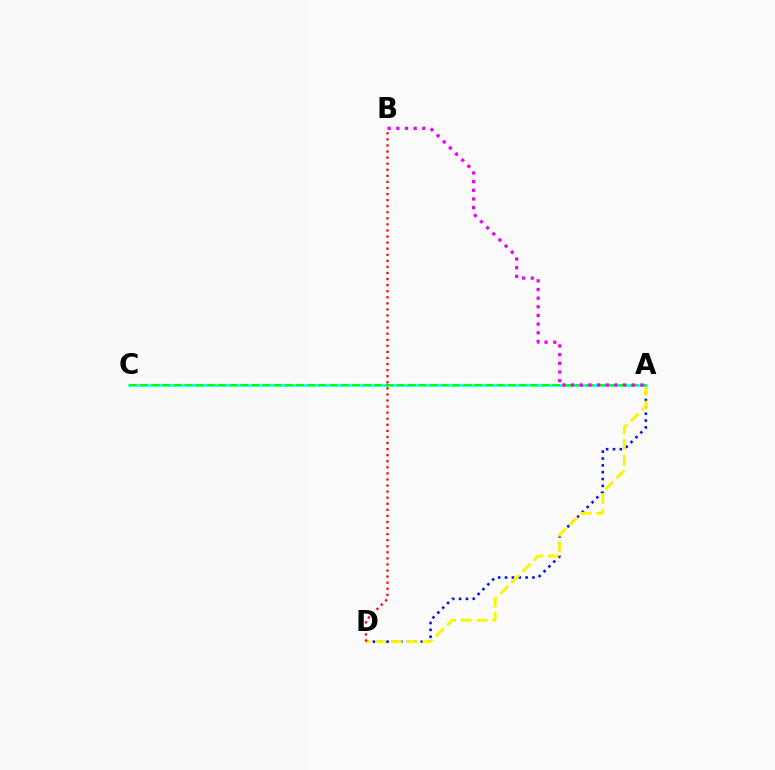{('A', 'D'): [{'color': '#0010ff', 'line_style': 'dotted', 'thickness': 1.86}, {'color': '#fcf500', 'line_style': 'dashed', 'thickness': 2.14}], ('A', 'C'): [{'color': '#00fff6', 'line_style': 'solid', 'thickness': 1.86}, {'color': '#08ff00', 'line_style': 'dashed', 'thickness': 1.51}], ('B', 'D'): [{'color': '#ff0000', 'line_style': 'dotted', 'thickness': 1.65}], ('A', 'B'): [{'color': '#ee00ff', 'line_style': 'dotted', 'thickness': 2.35}]}